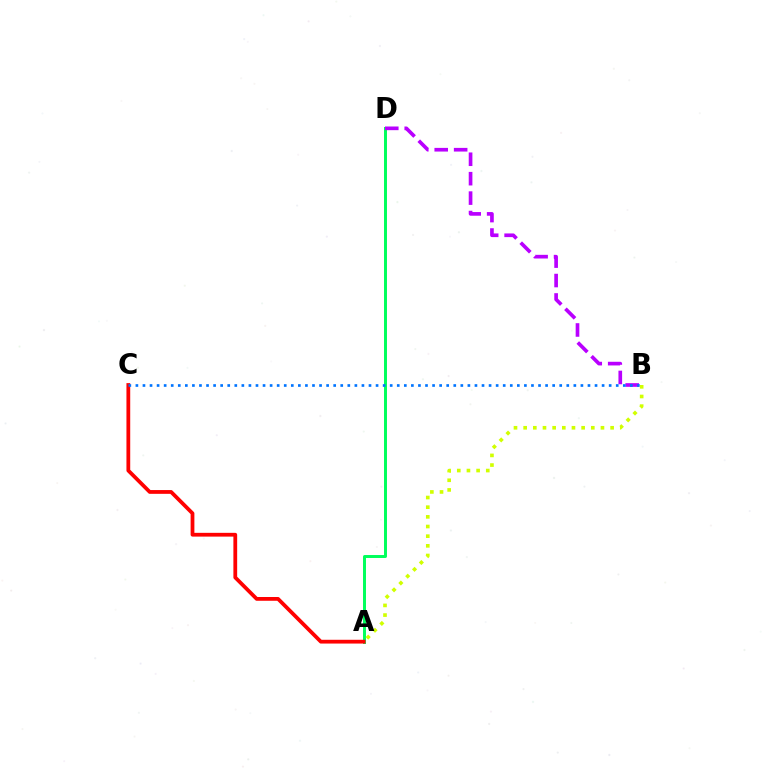{('A', 'D'): [{'color': '#00ff5c', 'line_style': 'solid', 'thickness': 2.14}], ('B', 'D'): [{'color': '#b900ff', 'line_style': 'dashed', 'thickness': 2.64}], ('A', 'C'): [{'color': '#ff0000', 'line_style': 'solid', 'thickness': 2.72}], ('B', 'C'): [{'color': '#0074ff', 'line_style': 'dotted', 'thickness': 1.92}], ('A', 'B'): [{'color': '#d1ff00', 'line_style': 'dotted', 'thickness': 2.63}]}